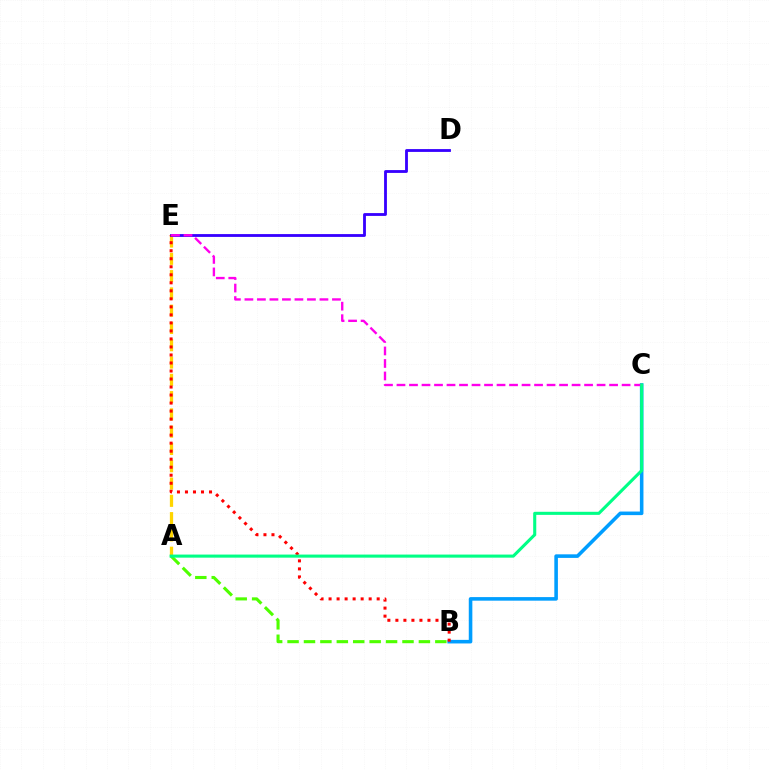{('B', 'C'): [{'color': '#009eff', 'line_style': 'solid', 'thickness': 2.57}], ('A', 'E'): [{'color': '#ffd500', 'line_style': 'dashed', 'thickness': 2.35}], ('D', 'E'): [{'color': '#3700ff', 'line_style': 'solid', 'thickness': 2.03}], ('A', 'B'): [{'color': '#4fff00', 'line_style': 'dashed', 'thickness': 2.23}], ('B', 'E'): [{'color': '#ff0000', 'line_style': 'dotted', 'thickness': 2.18}], ('C', 'E'): [{'color': '#ff00ed', 'line_style': 'dashed', 'thickness': 1.7}], ('A', 'C'): [{'color': '#00ff86', 'line_style': 'solid', 'thickness': 2.22}]}